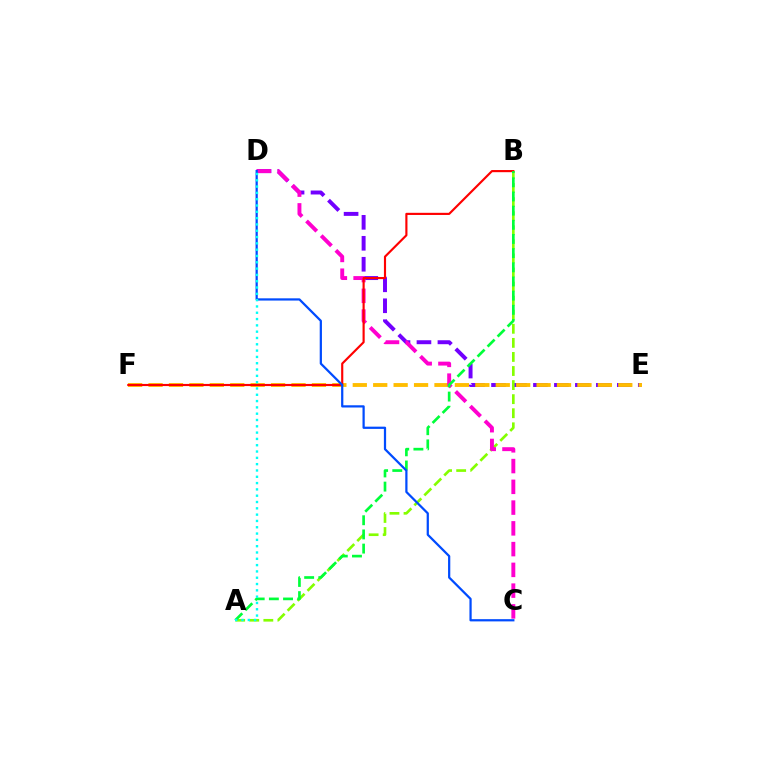{('D', 'E'): [{'color': '#7200ff', 'line_style': 'dashed', 'thickness': 2.85}], ('E', 'F'): [{'color': '#ffbd00', 'line_style': 'dashed', 'thickness': 2.77}], ('A', 'B'): [{'color': '#84ff00', 'line_style': 'dashed', 'thickness': 1.91}, {'color': '#00ff39', 'line_style': 'dashed', 'thickness': 1.92}], ('C', 'D'): [{'color': '#ff00cf', 'line_style': 'dashed', 'thickness': 2.82}, {'color': '#004bff', 'line_style': 'solid', 'thickness': 1.61}], ('B', 'F'): [{'color': '#ff0000', 'line_style': 'solid', 'thickness': 1.55}], ('A', 'D'): [{'color': '#00fff6', 'line_style': 'dotted', 'thickness': 1.71}]}